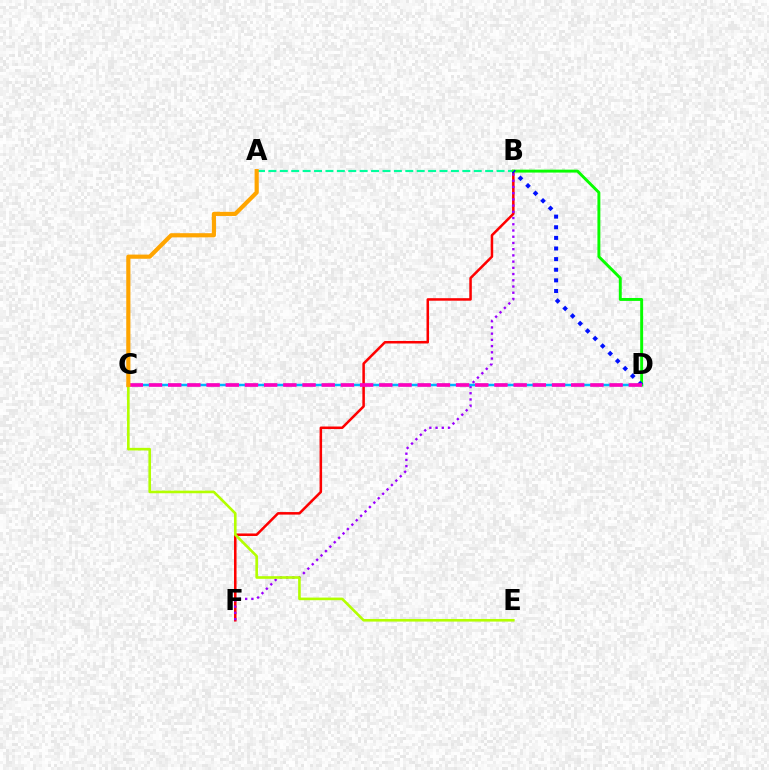{('A', 'B'): [{'color': '#00ff9d', 'line_style': 'dashed', 'thickness': 1.55}], ('B', 'F'): [{'color': '#ff0000', 'line_style': 'solid', 'thickness': 1.82}, {'color': '#9b00ff', 'line_style': 'dotted', 'thickness': 1.69}], ('C', 'E'): [{'color': '#b3ff00', 'line_style': 'solid', 'thickness': 1.88}], ('C', 'D'): [{'color': '#00b5ff', 'line_style': 'solid', 'thickness': 1.8}, {'color': '#ff00bd', 'line_style': 'dashed', 'thickness': 2.61}], ('B', 'D'): [{'color': '#08ff00', 'line_style': 'solid', 'thickness': 2.11}, {'color': '#0010ff', 'line_style': 'dotted', 'thickness': 2.89}], ('A', 'C'): [{'color': '#ffa500', 'line_style': 'solid', 'thickness': 2.99}]}